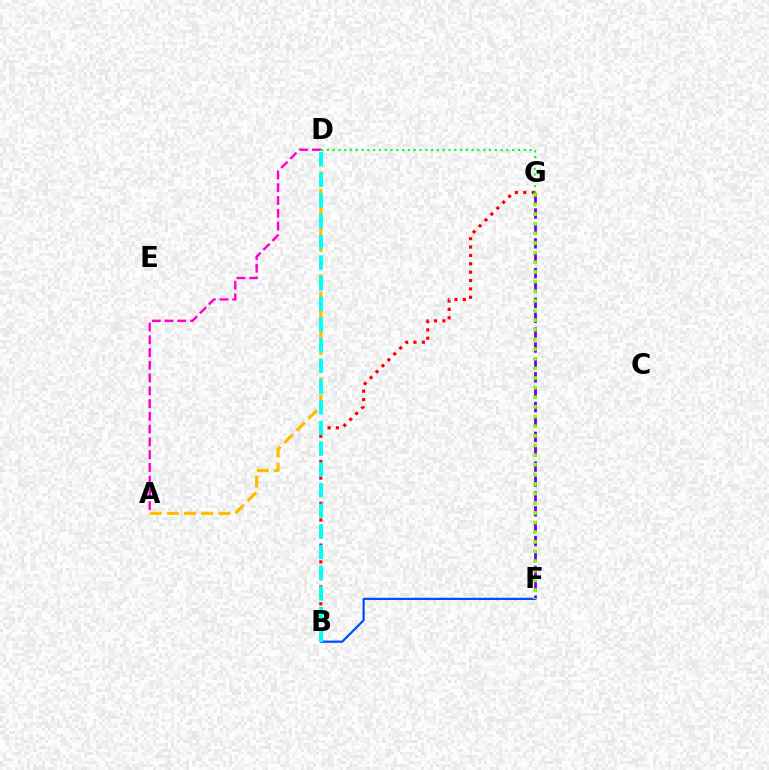{('F', 'G'): [{'color': '#7200ff', 'line_style': 'dashed', 'thickness': 2.02}, {'color': '#84ff00', 'line_style': 'dotted', 'thickness': 2.62}], ('B', 'F'): [{'color': '#004bff', 'line_style': 'solid', 'thickness': 1.58}], ('D', 'G'): [{'color': '#00ff39', 'line_style': 'dotted', 'thickness': 1.57}], ('A', 'D'): [{'color': '#ffbd00', 'line_style': 'dashed', 'thickness': 2.33}, {'color': '#ff00cf', 'line_style': 'dashed', 'thickness': 1.73}], ('B', 'G'): [{'color': '#ff0000', 'line_style': 'dotted', 'thickness': 2.27}], ('B', 'D'): [{'color': '#00fff6', 'line_style': 'dashed', 'thickness': 2.81}]}